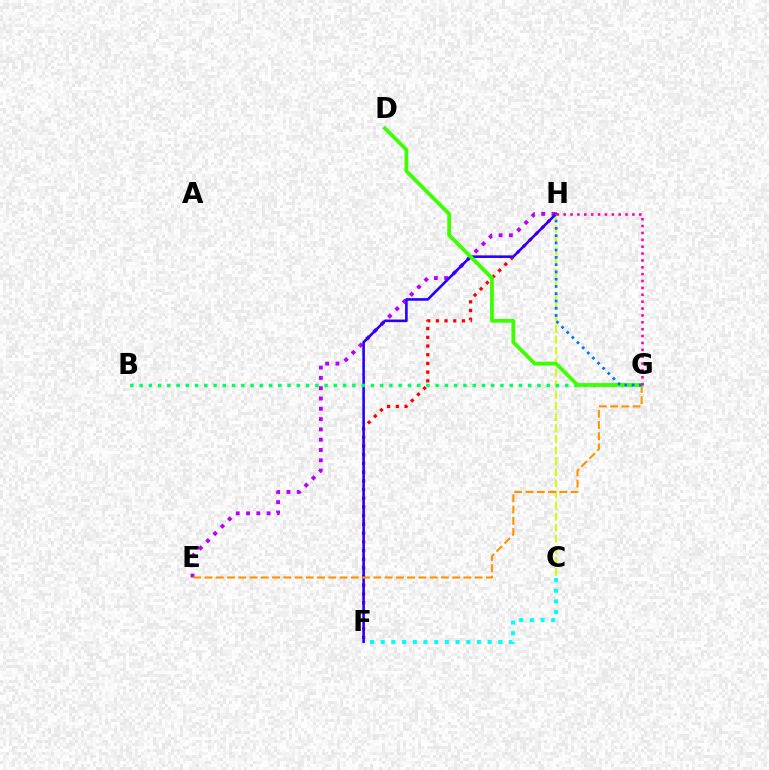{('E', 'H'): [{'color': '#b900ff', 'line_style': 'dotted', 'thickness': 2.8}], ('F', 'H'): [{'color': '#ff0000', 'line_style': 'dotted', 'thickness': 2.36}, {'color': '#2500ff', 'line_style': 'solid', 'thickness': 1.87}], ('C', 'H'): [{'color': '#d1ff00', 'line_style': 'dashed', 'thickness': 1.5}], ('C', 'F'): [{'color': '#00fff6', 'line_style': 'dotted', 'thickness': 2.91}], ('E', 'G'): [{'color': '#ff9400', 'line_style': 'dashed', 'thickness': 1.53}], ('B', 'G'): [{'color': '#00ff5c', 'line_style': 'dotted', 'thickness': 2.51}], ('D', 'G'): [{'color': '#3dff00', 'line_style': 'solid', 'thickness': 2.72}], ('G', 'H'): [{'color': '#0074ff', 'line_style': 'dotted', 'thickness': 1.97}, {'color': '#ff00ac', 'line_style': 'dotted', 'thickness': 1.87}]}